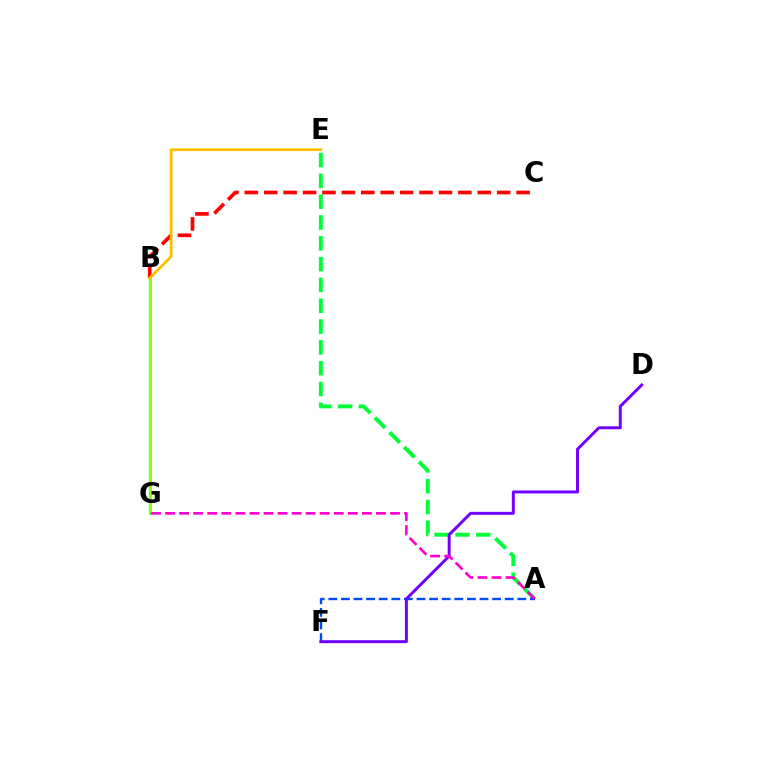{('B', 'G'): [{'color': '#00fff6', 'line_style': 'solid', 'thickness': 1.85}, {'color': '#84ff00', 'line_style': 'solid', 'thickness': 1.69}], ('A', 'E'): [{'color': '#00ff39', 'line_style': 'dashed', 'thickness': 2.83}], ('A', 'F'): [{'color': '#004bff', 'line_style': 'dashed', 'thickness': 1.71}], ('D', 'F'): [{'color': '#7200ff', 'line_style': 'solid', 'thickness': 2.13}], ('B', 'C'): [{'color': '#ff0000', 'line_style': 'dashed', 'thickness': 2.64}], ('A', 'G'): [{'color': '#ff00cf', 'line_style': 'dashed', 'thickness': 1.91}], ('B', 'E'): [{'color': '#ffbd00', 'line_style': 'solid', 'thickness': 1.98}]}